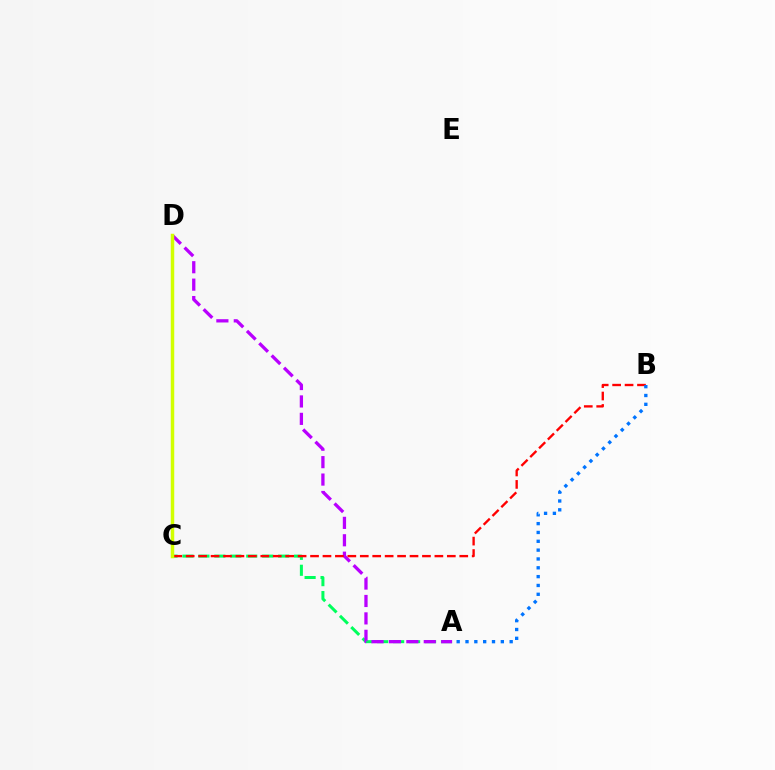{('A', 'C'): [{'color': '#00ff5c', 'line_style': 'dashed', 'thickness': 2.17}], ('A', 'D'): [{'color': '#b900ff', 'line_style': 'dashed', 'thickness': 2.37}], ('B', 'C'): [{'color': '#ff0000', 'line_style': 'dashed', 'thickness': 1.69}], ('C', 'D'): [{'color': '#d1ff00', 'line_style': 'solid', 'thickness': 2.5}], ('A', 'B'): [{'color': '#0074ff', 'line_style': 'dotted', 'thickness': 2.4}]}